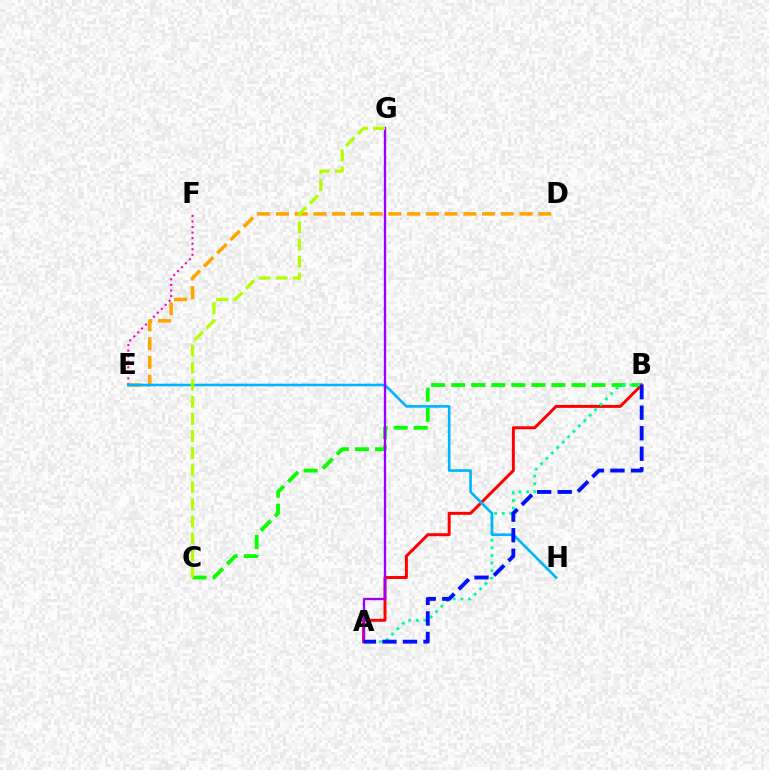{('B', 'C'): [{'color': '#08ff00', 'line_style': 'dashed', 'thickness': 2.72}], ('A', 'B'): [{'color': '#ff0000', 'line_style': 'solid', 'thickness': 2.13}, {'color': '#00ff9d', 'line_style': 'dotted', 'thickness': 2.07}, {'color': '#0010ff', 'line_style': 'dashed', 'thickness': 2.79}], ('E', 'F'): [{'color': '#ff00bd', 'line_style': 'dotted', 'thickness': 1.51}], ('D', 'E'): [{'color': '#ffa500', 'line_style': 'dashed', 'thickness': 2.55}], ('E', 'H'): [{'color': '#00b5ff', 'line_style': 'solid', 'thickness': 1.89}], ('A', 'G'): [{'color': '#9b00ff', 'line_style': 'solid', 'thickness': 1.67}], ('C', 'G'): [{'color': '#b3ff00', 'line_style': 'dashed', 'thickness': 2.32}]}